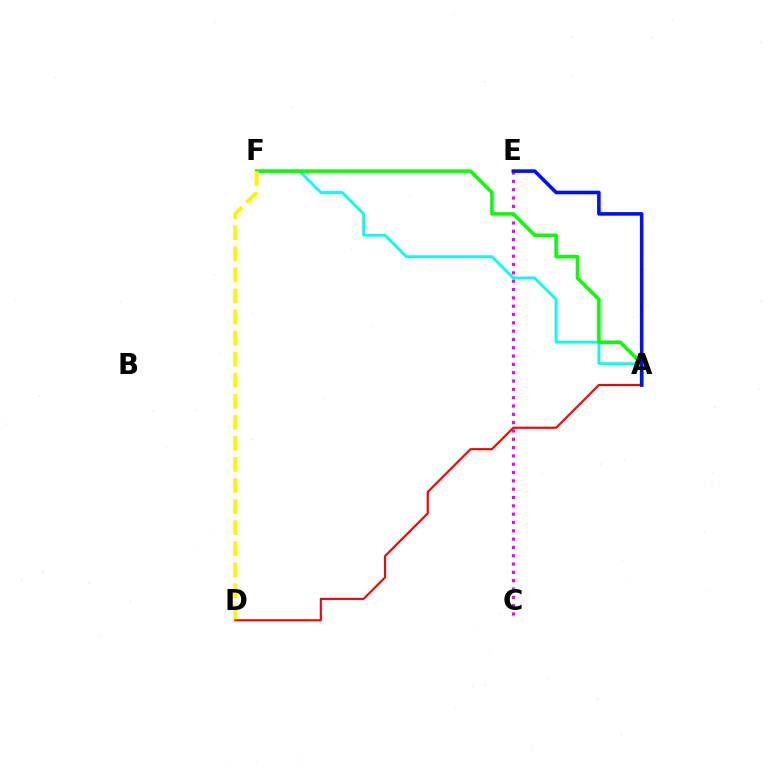{('A', 'F'): [{'color': '#00fff6', 'line_style': 'solid', 'thickness': 2.0}, {'color': '#08ff00', 'line_style': 'solid', 'thickness': 2.55}], ('C', 'E'): [{'color': '#ee00ff', 'line_style': 'dotted', 'thickness': 2.26}], ('A', 'D'): [{'color': '#ff0000', 'line_style': 'solid', 'thickness': 1.54}], ('D', 'F'): [{'color': '#fcf500', 'line_style': 'dashed', 'thickness': 2.86}], ('A', 'E'): [{'color': '#0010ff', 'line_style': 'solid', 'thickness': 2.58}]}